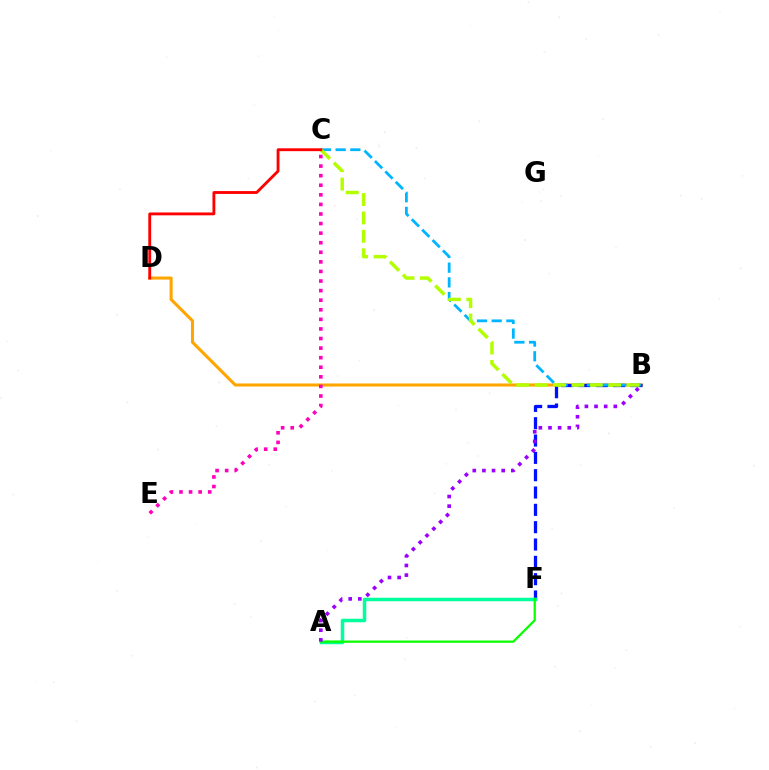{('B', 'D'): [{'color': '#ffa500', 'line_style': 'solid', 'thickness': 2.2}], ('B', 'F'): [{'color': '#0010ff', 'line_style': 'dashed', 'thickness': 2.35}], ('B', 'C'): [{'color': '#00b5ff', 'line_style': 'dashed', 'thickness': 2.0}, {'color': '#b3ff00', 'line_style': 'dashed', 'thickness': 2.5}], ('A', 'F'): [{'color': '#00ff9d', 'line_style': 'solid', 'thickness': 2.52}, {'color': '#08ff00', 'line_style': 'solid', 'thickness': 1.63}], ('A', 'B'): [{'color': '#9b00ff', 'line_style': 'dotted', 'thickness': 2.62}], ('C', 'D'): [{'color': '#ff0000', 'line_style': 'solid', 'thickness': 2.05}], ('C', 'E'): [{'color': '#ff00bd', 'line_style': 'dotted', 'thickness': 2.6}]}